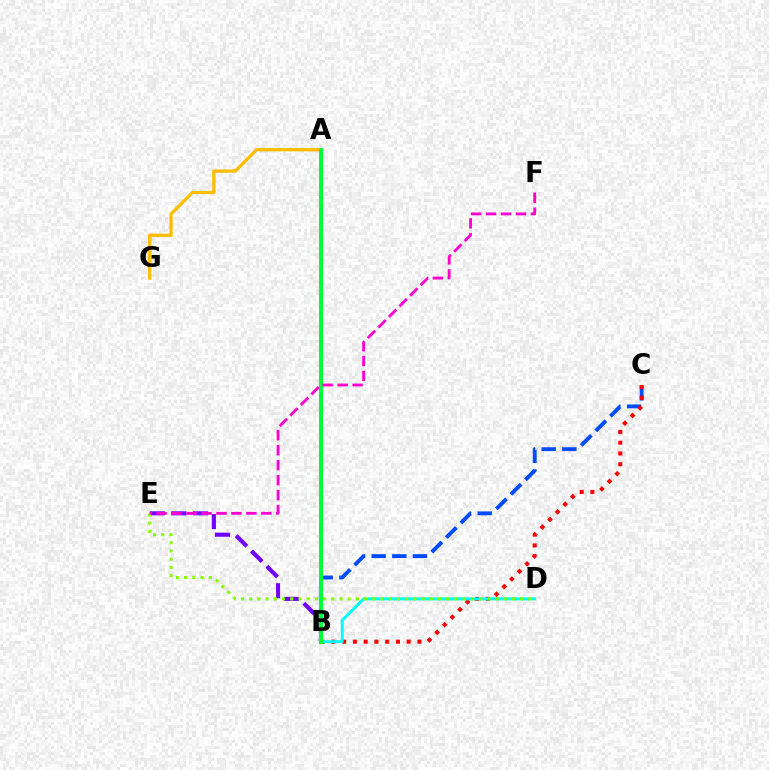{('B', 'C'): [{'color': '#004bff', 'line_style': 'dashed', 'thickness': 2.8}, {'color': '#ff0000', 'line_style': 'dotted', 'thickness': 2.92}], ('A', 'G'): [{'color': '#ffbd00', 'line_style': 'solid', 'thickness': 2.35}], ('B', 'E'): [{'color': '#7200ff', 'line_style': 'dashed', 'thickness': 2.94}], ('B', 'D'): [{'color': '#00fff6', 'line_style': 'solid', 'thickness': 2.11}], ('D', 'E'): [{'color': '#84ff00', 'line_style': 'dotted', 'thickness': 2.23}], ('A', 'B'): [{'color': '#00ff39', 'line_style': 'solid', 'thickness': 2.87}], ('E', 'F'): [{'color': '#ff00cf', 'line_style': 'dashed', 'thickness': 2.03}]}